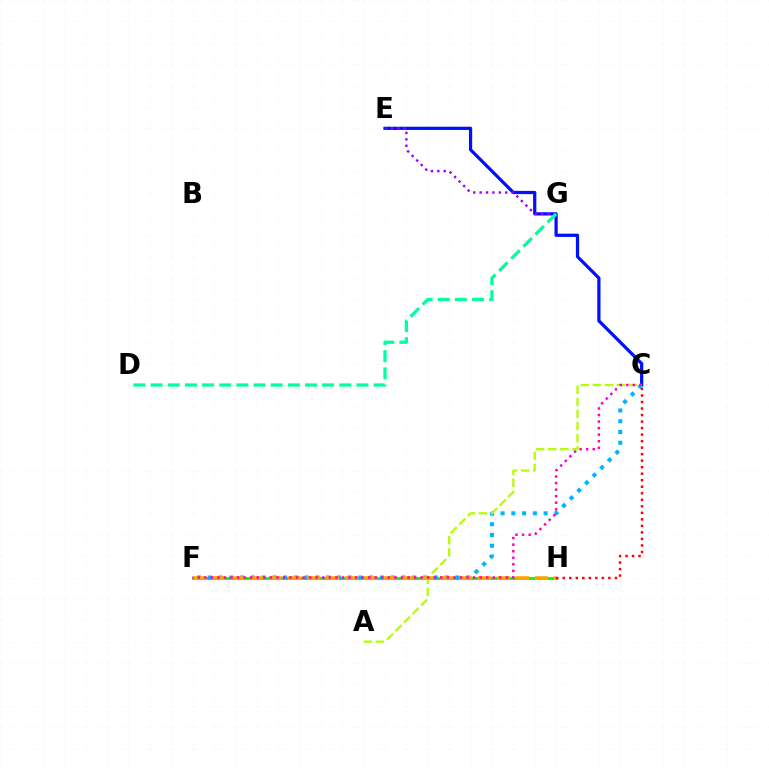{('F', 'H'): [{'color': '#08ff00', 'line_style': 'solid', 'thickness': 2.11}, {'color': '#ffa500', 'line_style': 'dashed', 'thickness': 2.58}], ('C', 'E'): [{'color': '#0010ff', 'line_style': 'solid', 'thickness': 2.33}], ('E', 'G'): [{'color': '#9b00ff', 'line_style': 'dotted', 'thickness': 1.74}], ('D', 'G'): [{'color': '#00ff9d', 'line_style': 'dashed', 'thickness': 2.33}], ('C', 'F'): [{'color': '#00b5ff', 'line_style': 'dotted', 'thickness': 2.92}, {'color': '#ff00bd', 'line_style': 'dotted', 'thickness': 1.78}], ('A', 'C'): [{'color': '#b3ff00', 'line_style': 'dashed', 'thickness': 1.64}], ('C', 'H'): [{'color': '#ff0000', 'line_style': 'dotted', 'thickness': 1.77}]}